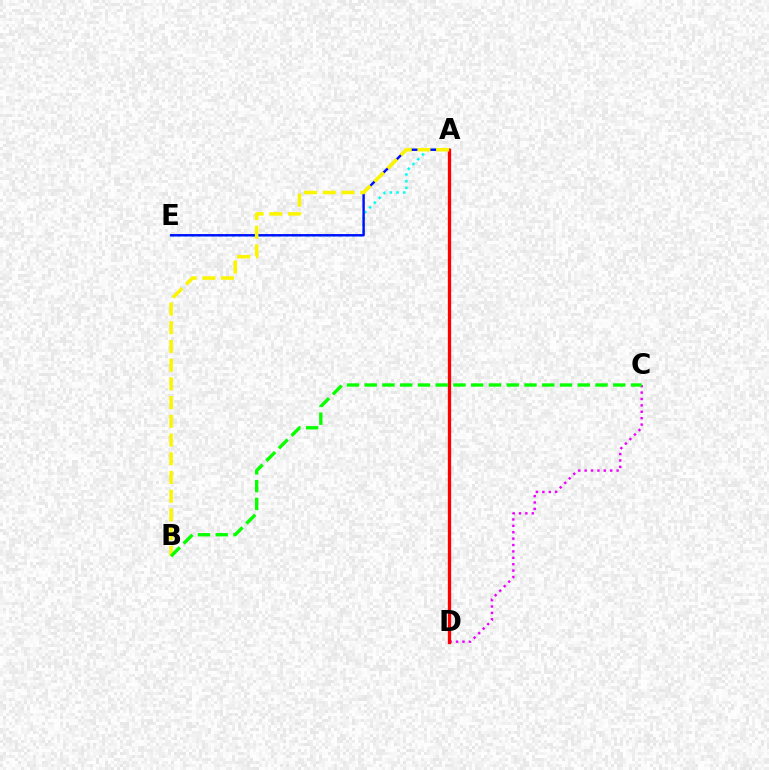{('A', 'E'): [{'color': '#00fff6', 'line_style': 'dotted', 'thickness': 1.83}, {'color': '#0010ff', 'line_style': 'solid', 'thickness': 1.74}], ('C', 'D'): [{'color': '#ee00ff', 'line_style': 'dotted', 'thickness': 1.74}], ('A', 'D'): [{'color': '#ff0000', 'line_style': 'solid', 'thickness': 2.37}], ('A', 'B'): [{'color': '#fcf500', 'line_style': 'dashed', 'thickness': 2.54}], ('B', 'C'): [{'color': '#08ff00', 'line_style': 'dashed', 'thickness': 2.41}]}